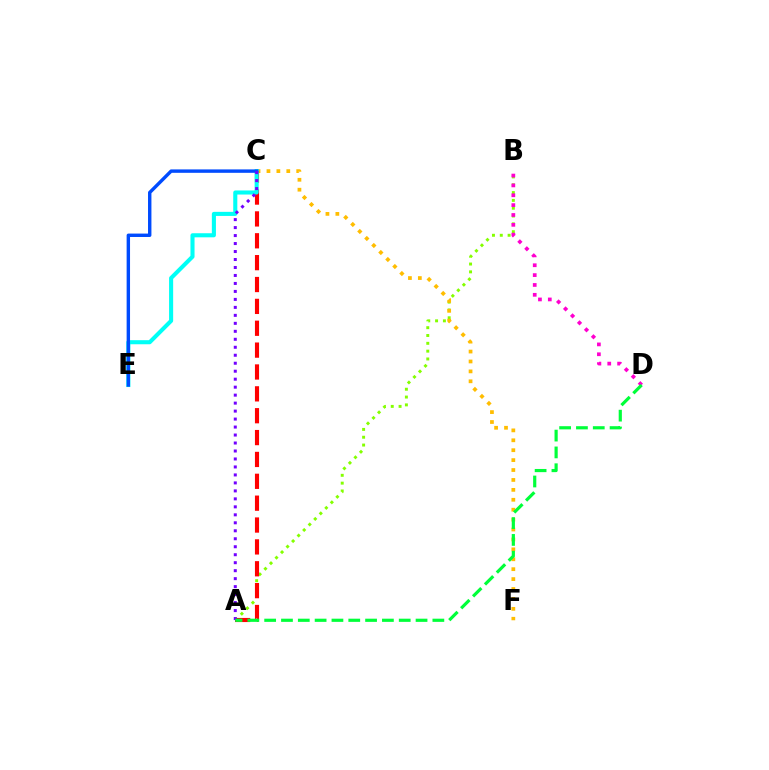{('A', 'B'): [{'color': '#84ff00', 'line_style': 'dotted', 'thickness': 2.13}], ('C', 'F'): [{'color': '#ffbd00', 'line_style': 'dotted', 'thickness': 2.69}], ('B', 'D'): [{'color': '#ff00cf', 'line_style': 'dotted', 'thickness': 2.68}], ('A', 'C'): [{'color': '#ff0000', 'line_style': 'dashed', 'thickness': 2.97}, {'color': '#7200ff', 'line_style': 'dotted', 'thickness': 2.17}], ('C', 'E'): [{'color': '#00fff6', 'line_style': 'solid', 'thickness': 2.94}, {'color': '#004bff', 'line_style': 'solid', 'thickness': 2.45}], ('A', 'D'): [{'color': '#00ff39', 'line_style': 'dashed', 'thickness': 2.29}]}